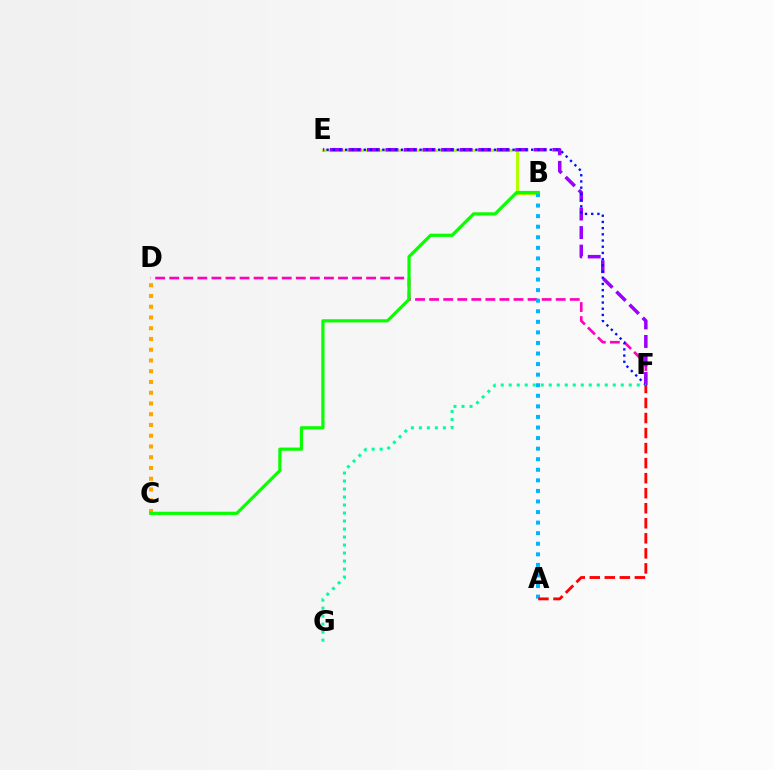{('D', 'F'): [{'color': '#ff00bd', 'line_style': 'dashed', 'thickness': 1.91}], ('B', 'E'): [{'color': '#b3ff00', 'line_style': 'solid', 'thickness': 2.22}], ('E', 'F'): [{'color': '#9b00ff', 'line_style': 'dashed', 'thickness': 2.52}, {'color': '#0010ff', 'line_style': 'dotted', 'thickness': 1.68}], ('A', 'B'): [{'color': '#00b5ff', 'line_style': 'dotted', 'thickness': 2.87}], ('C', 'D'): [{'color': '#ffa500', 'line_style': 'dotted', 'thickness': 2.92}], ('F', 'G'): [{'color': '#00ff9d', 'line_style': 'dotted', 'thickness': 2.17}], ('A', 'F'): [{'color': '#ff0000', 'line_style': 'dashed', 'thickness': 2.04}], ('B', 'C'): [{'color': '#08ff00', 'line_style': 'solid', 'thickness': 2.3}]}